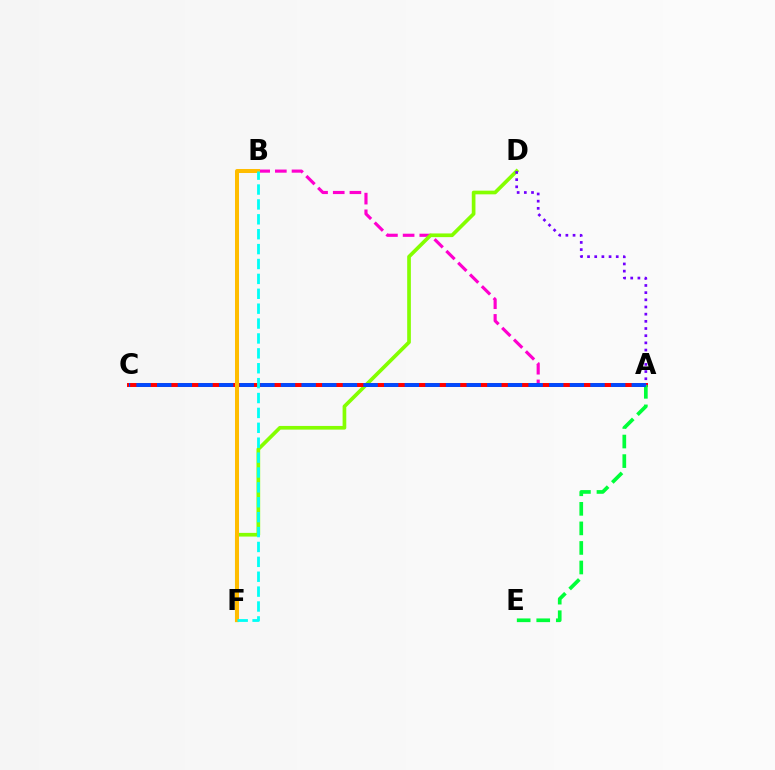{('A', 'B'): [{'color': '#ff00cf', 'line_style': 'dashed', 'thickness': 2.27}], ('D', 'F'): [{'color': '#84ff00', 'line_style': 'solid', 'thickness': 2.65}], ('A', 'C'): [{'color': '#ff0000', 'line_style': 'solid', 'thickness': 2.85}, {'color': '#004bff', 'line_style': 'dashed', 'thickness': 2.8}], ('B', 'F'): [{'color': '#ffbd00', 'line_style': 'solid', 'thickness': 2.89}, {'color': '#00fff6', 'line_style': 'dashed', 'thickness': 2.02}], ('A', 'E'): [{'color': '#00ff39', 'line_style': 'dashed', 'thickness': 2.66}], ('A', 'D'): [{'color': '#7200ff', 'line_style': 'dotted', 'thickness': 1.95}]}